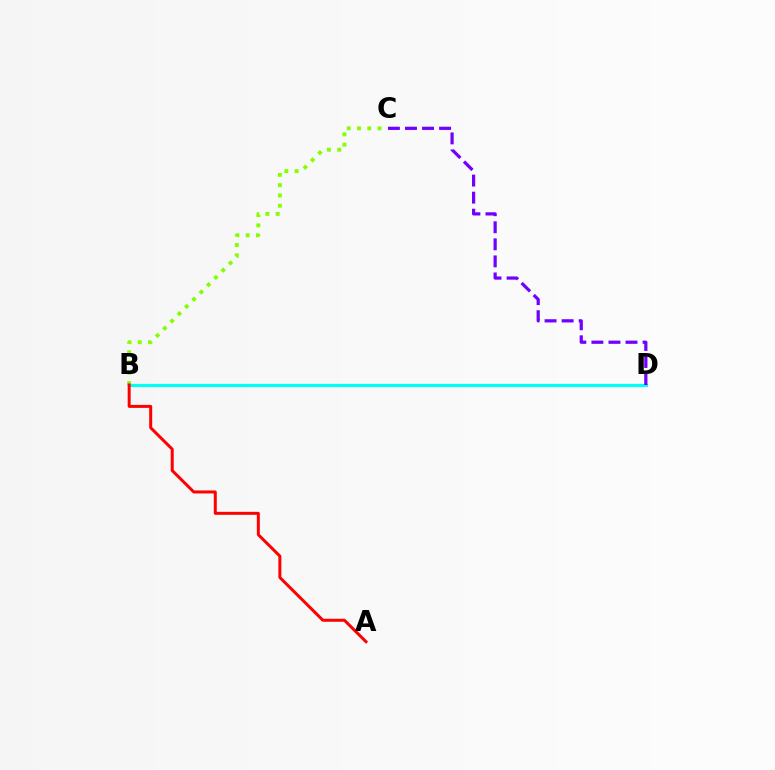{('B', 'C'): [{'color': '#84ff00', 'line_style': 'dotted', 'thickness': 2.79}], ('B', 'D'): [{'color': '#00fff6', 'line_style': 'solid', 'thickness': 2.3}], ('A', 'B'): [{'color': '#ff0000', 'line_style': 'solid', 'thickness': 2.15}], ('C', 'D'): [{'color': '#7200ff', 'line_style': 'dashed', 'thickness': 2.32}]}